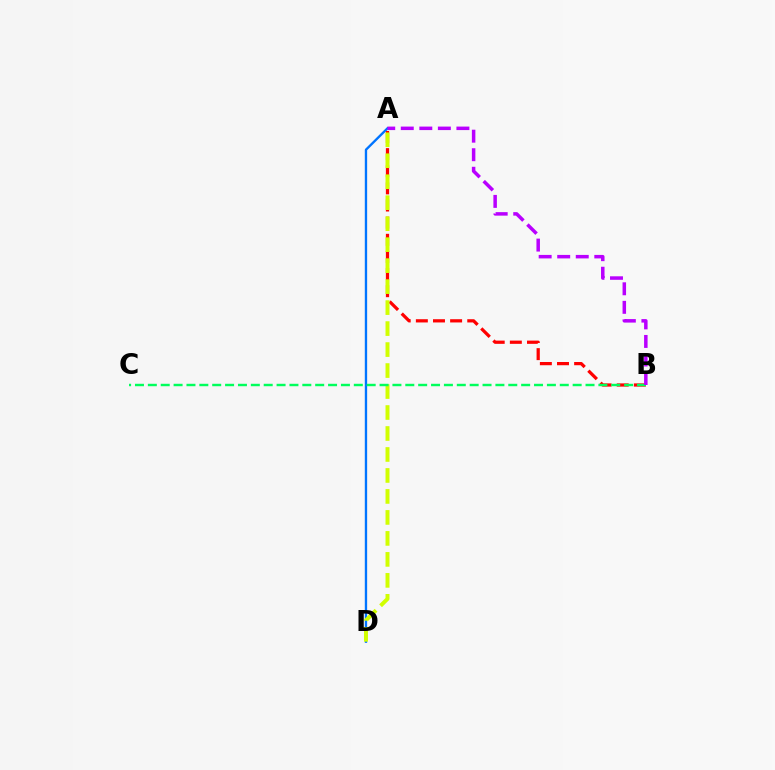{('A', 'D'): [{'color': '#0074ff', 'line_style': 'solid', 'thickness': 1.69}, {'color': '#d1ff00', 'line_style': 'dashed', 'thickness': 2.85}], ('A', 'B'): [{'color': '#ff0000', 'line_style': 'dashed', 'thickness': 2.33}, {'color': '#b900ff', 'line_style': 'dashed', 'thickness': 2.52}], ('B', 'C'): [{'color': '#00ff5c', 'line_style': 'dashed', 'thickness': 1.75}]}